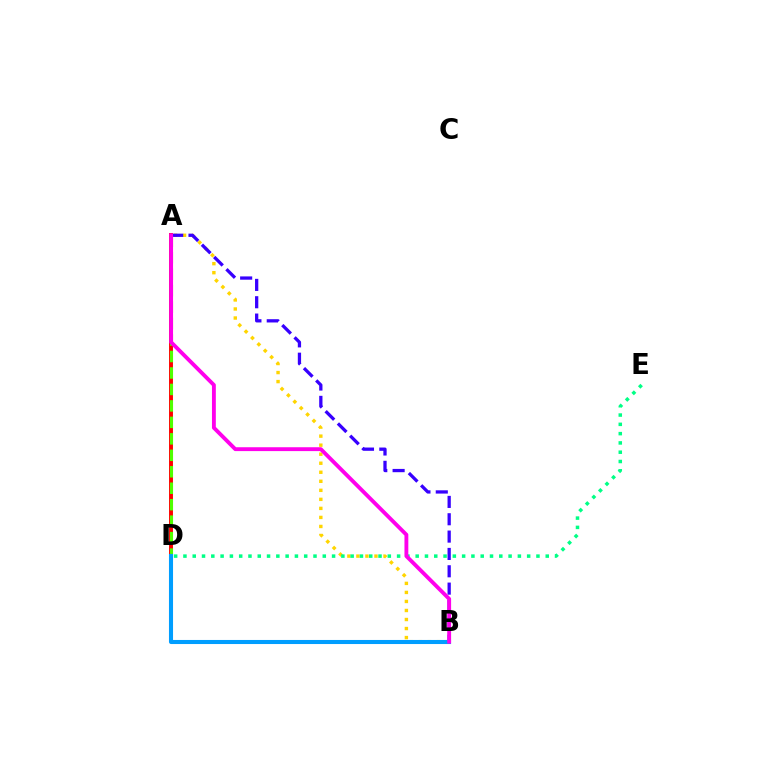{('A', 'B'): [{'color': '#ffd500', 'line_style': 'dotted', 'thickness': 2.45}, {'color': '#3700ff', 'line_style': 'dashed', 'thickness': 2.36}, {'color': '#ff00ed', 'line_style': 'solid', 'thickness': 2.78}], ('A', 'D'): [{'color': '#ff0000', 'line_style': 'solid', 'thickness': 2.82}, {'color': '#4fff00', 'line_style': 'dashed', 'thickness': 2.24}], ('D', 'E'): [{'color': '#00ff86', 'line_style': 'dotted', 'thickness': 2.52}], ('B', 'D'): [{'color': '#009eff', 'line_style': 'solid', 'thickness': 2.94}]}